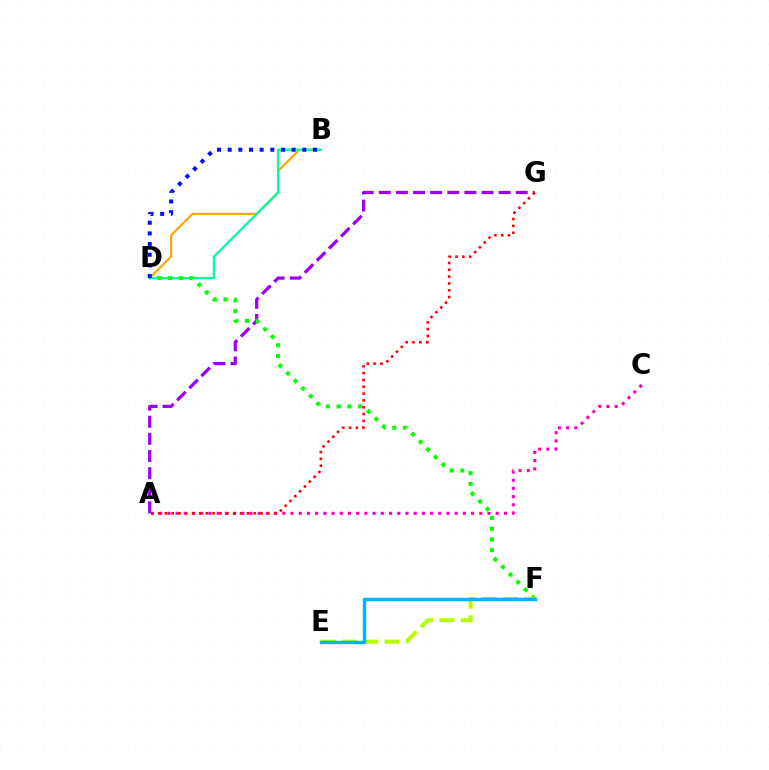{('B', 'D'): [{'color': '#ffa500', 'line_style': 'solid', 'thickness': 1.55}, {'color': '#00ff9d', 'line_style': 'solid', 'thickness': 1.62}, {'color': '#0010ff', 'line_style': 'dotted', 'thickness': 2.9}], ('A', 'G'): [{'color': '#9b00ff', 'line_style': 'dashed', 'thickness': 2.33}, {'color': '#ff0000', 'line_style': 'dotted', 'thickness': 1.85}], ('A', 'C'): [{'color': '#ff00bd', 'line_style': 'dotted', 'thickness': 2.23}], ('D', 'F'): [{'color': '#08ff00', 'line_style': 'dotted', 'thickness': 2.92}], ('E', 'F'): [{'color': '#b3ff00', 'line_style': 'dashed', 'thickness': 2.89}, {'color': '#00b5ff', 'line_style': 'solid', 'thickness': 2.5}]}